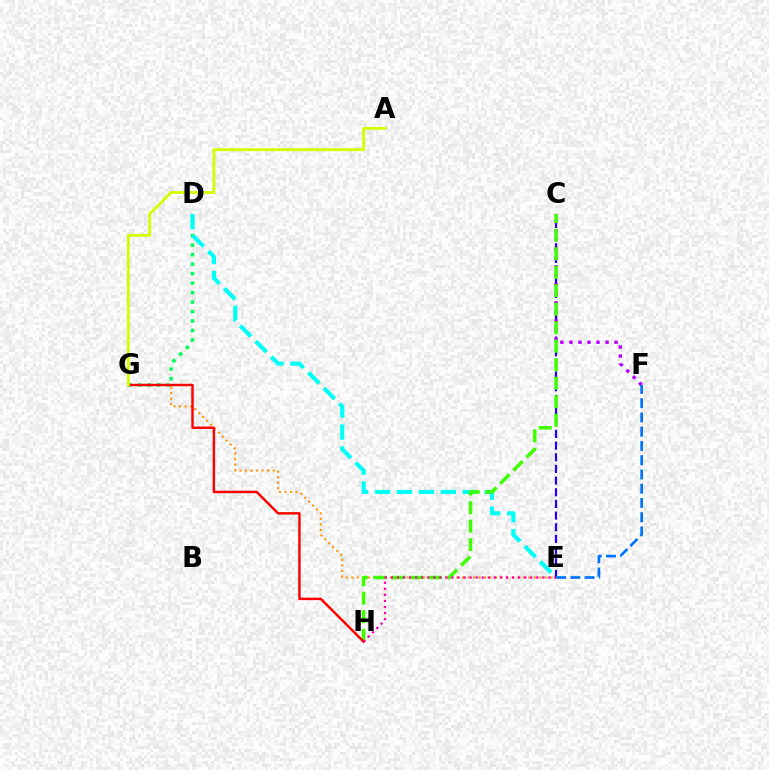{('D', 'G'): [{'color': '#00ff5c', 'line_style': 'dotted', 'thickness': 2.58}], ('C', 'E'): [{'color': '#2500ff', 'line_style': 'dashed', 'thickness': 1.58}], ('E', 'G'): [{'color': '#ff9400', 'line_style': 'dotted', 'thickness': 1.5}], ('C', 'F'): [{'color': '#b900ff', 'line_style': 'dotted', 'thickness': 2.45}], ('D', 'E'): [{'color': '#00fff6', 'line_style': 'dashed', 'thickness': 2.98}], ('C', 'H'): [{'color': '#3dff00', 'line_style': 'dashed', 'thickness': 2.51}], ('E', 'F'): [{'color': '#0074ff', 'line_style': 'dashed', 'thickness': 1.94}], ('G', 'H'): [{'color': '#ff0000', 'line_style': 'solid', 'thickness': 1.76}], ('E', 'H'): [{'color': '#ff00ac', 'line_style': 'dotted', 'thickness': 1.65}], ('A', 'G'): [{'color': '#d1ff00', 'line_style': 'solid', 'thickness': 2.03}]}